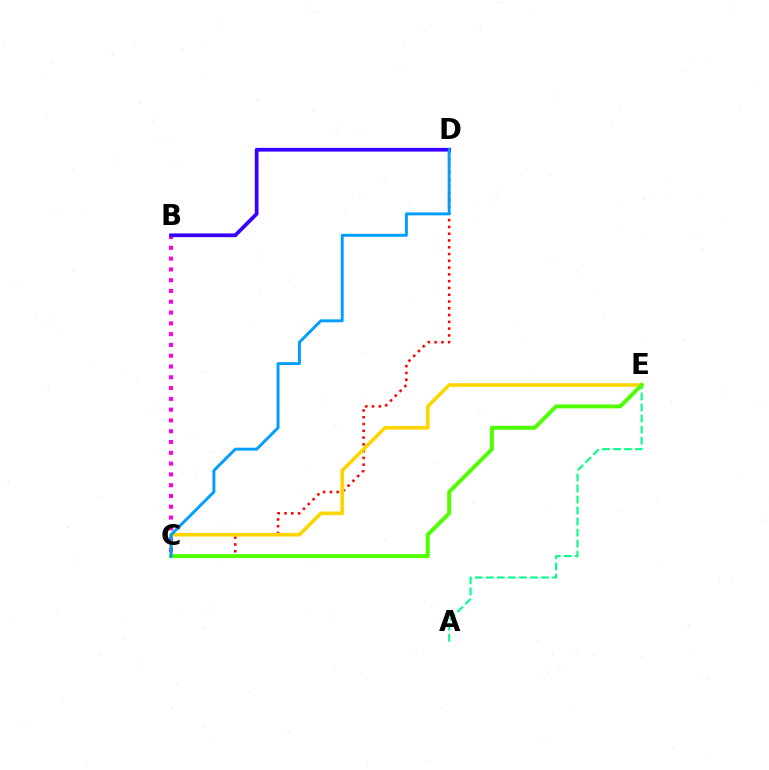{('A', 'E'): [{'color': '#00ff86', 'line_style': 'dashed', 'thickness': 1.5}], ('C', 'D'): [{'color': '#ff0000', 'line_style': 'dotted', 'thickness': 1.84}, {'color': '#009eff', 'line_style': 'solid', 'thickness': 2.1}], ('C', 'E'): [{'color': '#ffd500', 'line_style': 'solid', 'thickness': 2.61}, {'color': '#4fff00', 'line_style': 'solid', 'thickness': 2.82}], ('B', 'C'): [{'color': '#ff00ed', 'line_style': 'dotted', 'thickness': 2.93}], ('B', 'D'): [{'color': '#3700ff', 'line_style': 'solid', 'thickness': 2.69}]}